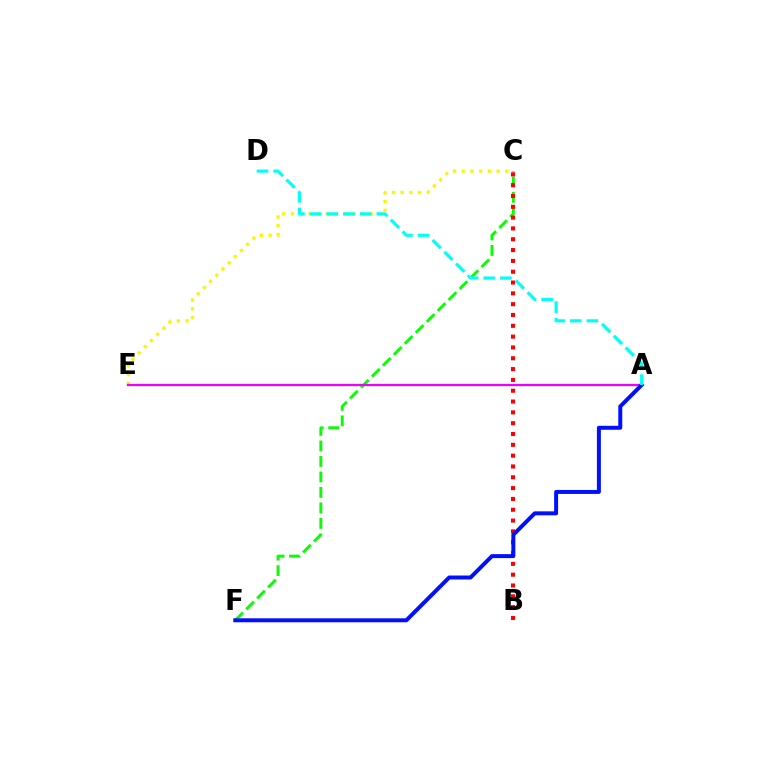{('C', 'F'): [{'color': '#08ff00', 'line_style': 'dashed', 'thickness': 2.1}], ('B', 'C'): [{'color': '#ff0000', 'line_style': 'dotted', 'thickness': 2.94}], ('C', 'E'): [{'color': '#fcf500', 'line_style': 'dotted', 'thickness': 2.37}], ('A', 'E'): [{'color': '#ee00ff', 'line_style': 'solid', 'thickness': 1.62}], ('A', 'F'): [{'color': '#0010ff', 'line_style': 'solid', 'thickness': 2.86}], ('A', 'D'): [{'color': '#00fff6', 'line_style': 'dashed', 'thickness': 2.27}]}